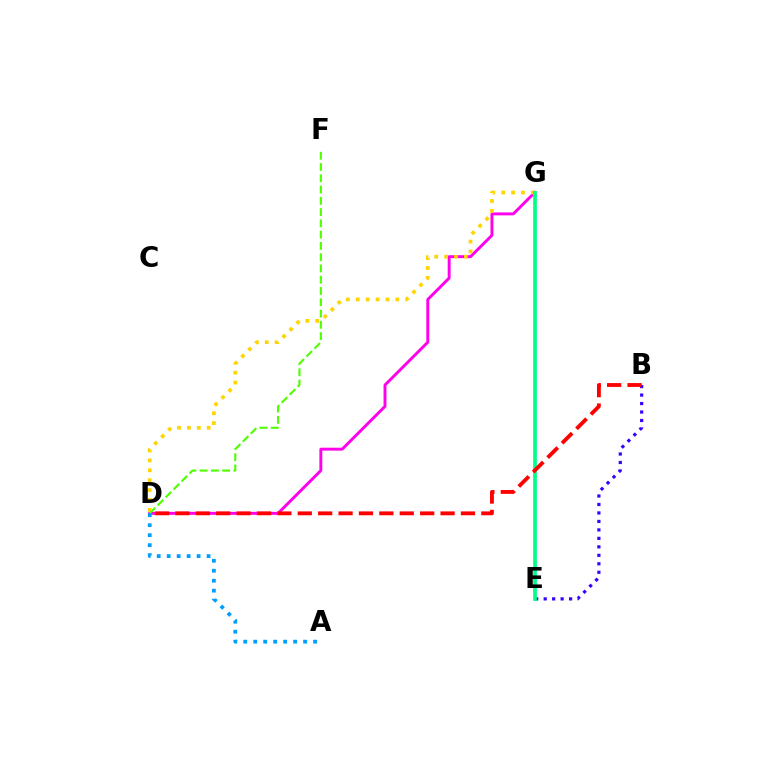{('D', 'G'): [{'color': '#ff00ed', 'line_style': 'solid', 'thickness': 2.1}, {'color': '#ffd500', 'line_style': 'dotted', 'thickness': 2.69}], ('D', 'F'): [{'color': '#4fff00', 'line_style': 'dashed', 'thickness': 1.53}], ('A', 'D'): [{'color': '#009eff', 'line_style': 'dotted', 'thickness': 2.71}], ('B', 'E'): [{'color': '#3700ff', 'line_style': 'dotted', 'thickness': 2.3}], ('E', 'G'): [{'color': '#00ff86', 'line_style': 'solid', 'thickness': 2.67}], ('B', 'D'): [{'color': '#ff0000', 'line_style': 'dashed', 'thickness': 2.77}]}